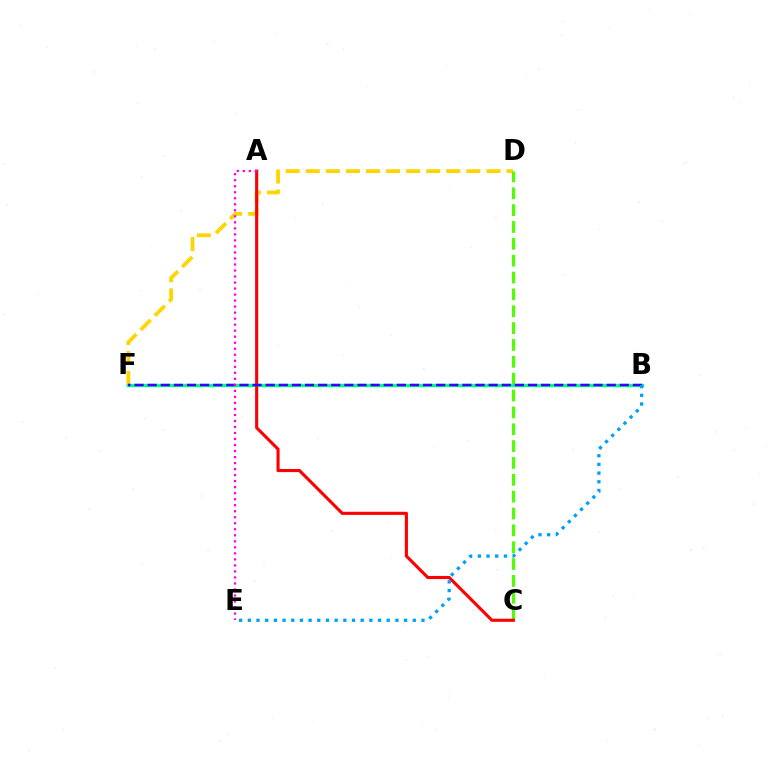{('D', 'F'): [{'color': '#ffd500', 'line_style': 'dashed', 'thickness': 2.73}], ('C', 'D'): [{'color': '#4fff00', 'line_style': 'dashed', 'thickness': 2.29}], ('B', 'F'): [{'color': '#00ff86', 'line_style': 'solid', 'thickness': 2.43}, {'color': '#3700ff', 'line_style': 'dashed', 'thickness': 1.78}], ('A', 'C'): [{'color': '#ff0000', 'line_style': 'solid', 'thickness': 2.24}], ('B', 'E'): [{'color': '#009eff', 'line_style': 'dotted', 'thickness': 2.36}], ('A', 'E'): [{'color': '#ff00ed', 'line_style': 'dotted', 'thickness': 1.64}]}